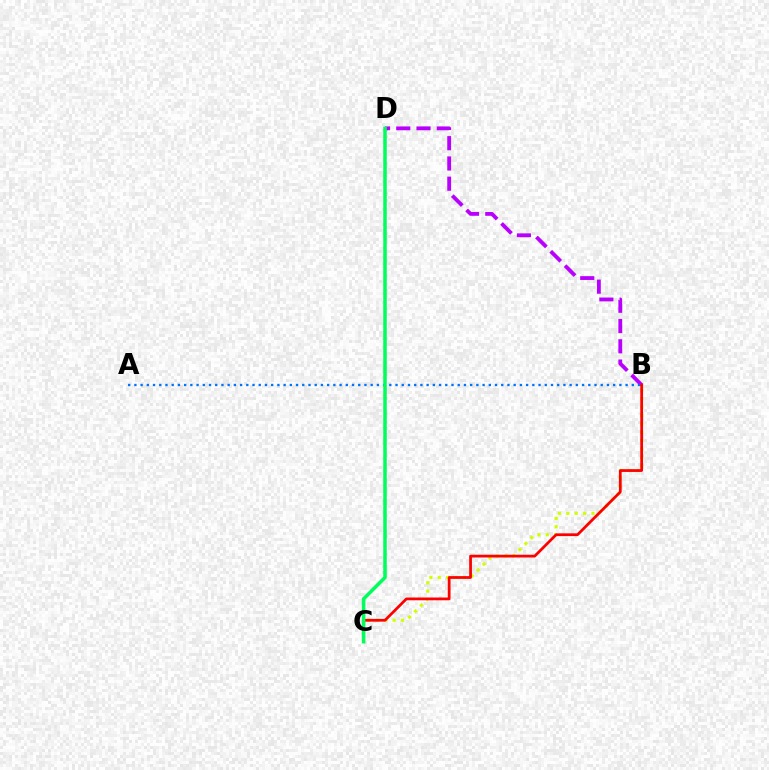{('B', 'C'): [{'color': '#d1ff00', 'line_style': 'dotted', 'thickness': 2.28}, {'color': '#ff0000', 'line_style': 'solid', 'thickness': 1.99}], ('B', 'D'): [{'color': '#b900ff', 'line_style': 'dashed', 'thickness': 2.75}], ('A', 'B'): [{'color': '#0074ff', 'line_style': 'dotted', 'thickness': 1.69}], ('C', 'D'): [{'color': '#00ff5c', 'line_style': 'solid', 'thickness': 2.54}]}